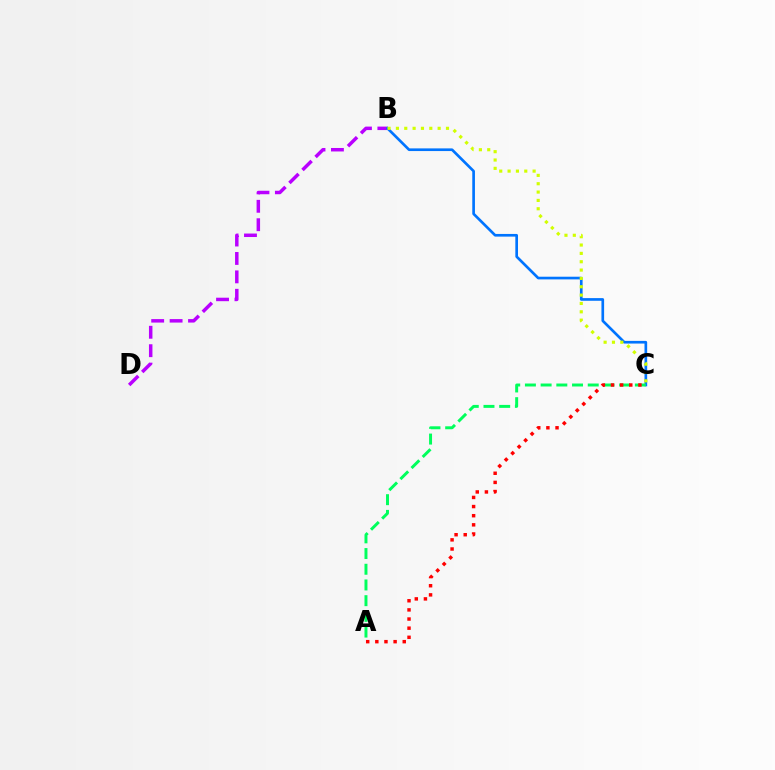{('B', 'D'): [{'color': '#b900ff', 'line_style': 'dashed', 'thickness': 2.5}], ('B', 'C'): [{'color': '#0074ff', 'line_style': 'solid', 'thickness': 1.92}, {'color': '#d1ff00', 'line_style': 'dotted', 'thickness': 2.27}], ('A', 'C'): [{'color': '#00ff5c', 'line_style': 'dashed', 'thickness': 2.13}, {'color': '#ff0000', 'line_style': 'dotted', 'thickness': 2.48}]}